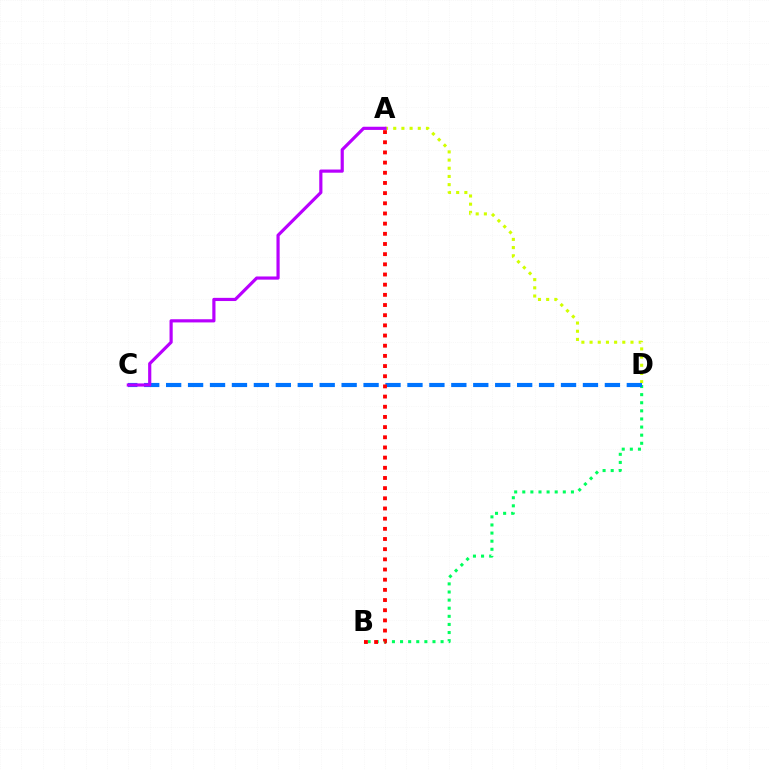{('A', 'D'): [{'color': '#d1ff00', 'line_style': 'dotted', 'thickness': 2.22}], ('B', 'D'): [{'color': '#00ff5c', 'line_style': 'dotted', 'thickness': 2.2}], ('C', 'D'): [{'color': '#0074ff', 'line_style': 'dashed', 'thickness': 2.98}], ('A', 'B'): [{'color': '#ff0000', 'line_style': 'dotted', 'thickness': 2.76}], ('A', 'C'): [{'color': '#b900ff', 'line_style': 'solid', 'thickness': 2.29}]}